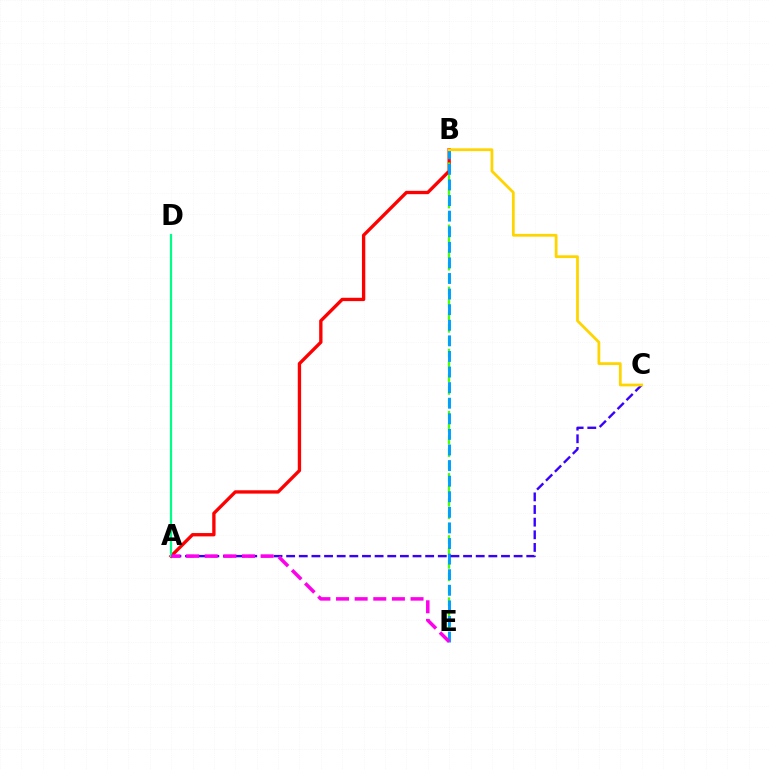{('A', 'B'): [{'color': '#ff0000', 'line_style': 'solid', 'thickness': 2.4}], ('B', 'E'): [{'color': '#4fff00', 'line_style': 'dashed', 'thickness': 1.69}, {'color': '#009eff', 'line_style': 'dashed', 'thickness': 2.12}], ('A', 'C'): [{'color': '#3700ff', 'line_style': 'dashed', 'thickness': 1.72}], ('A', 'D'): [{'color': '#00ff86', 'line_style': 'solid', 'thickness': 1.58}], ('B', 'C'): [{'color': '#ffd500', 'line_style': 'solid', 'thickness': 2.0}], ('A', 'E'): [{'color': '#ff00ed', 'line_style': 'dashed', 'thickness': 2.53}]}